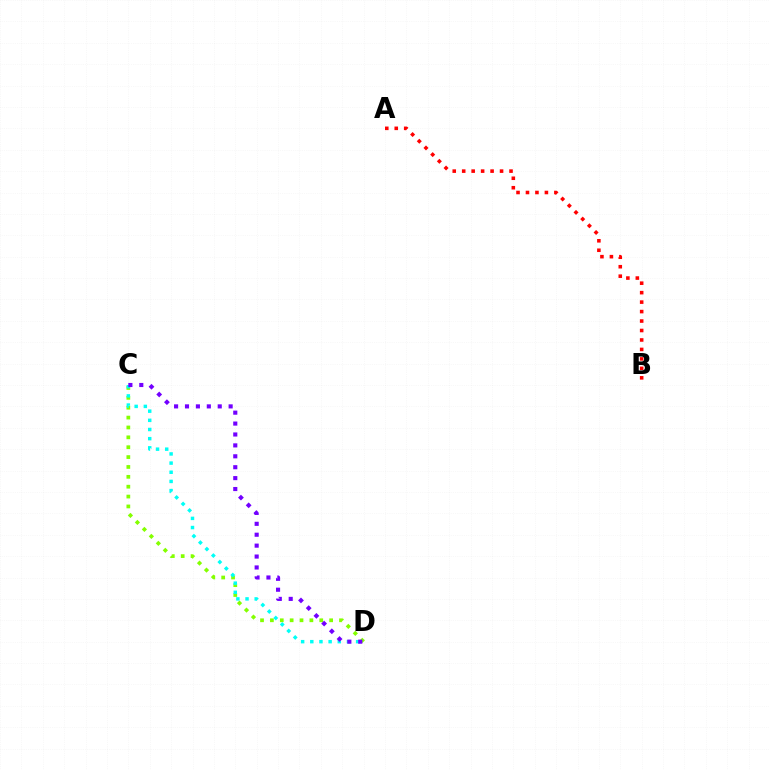{('C', 'D'): [{'color': '#84ff00', 'line_style': 'dotted', 'thickness': 2.68}, {'color': '#00fff6', 'line_style': 'dotted', 'thickness': 2.49}, {'color': '#7200ff', 'line_style': 'dotted', 'thickness': 2.96}], ('A', 'B'): [{'color': '#ff0000', 'line_style': 'dotted', 'thickness': 2.57}]}